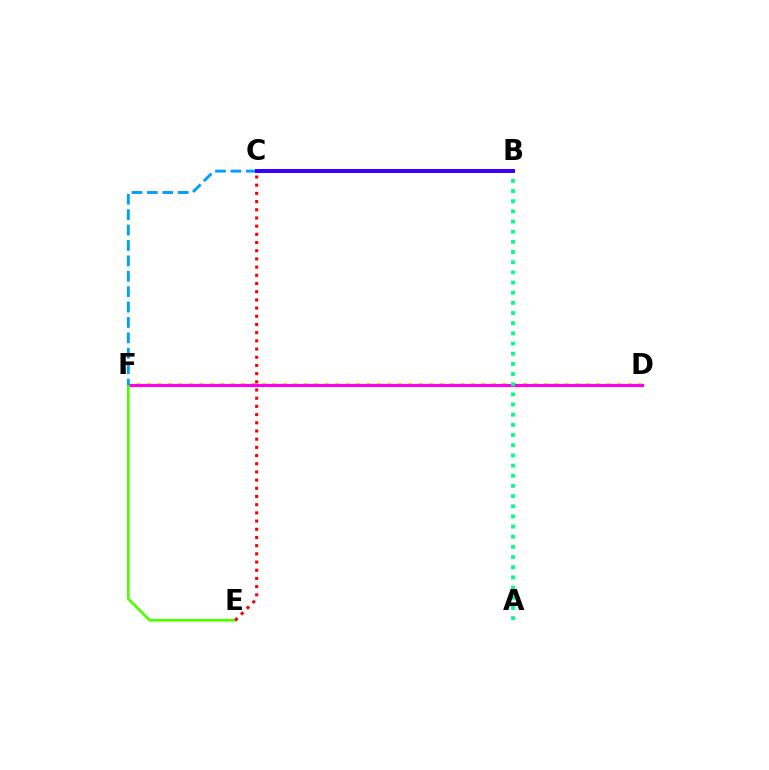{('D', 'F'): [{'color': '#ffd500', 'line_style': 'dotted', 'thickness': 2.84}, {'color': '#ff00ed', 'line_style': 'solid', 'thickness': 2.25}], ('E', 'F'): [{'color': '#4fff00', 'line_style': 'solid', 'thickness': 1.94}], ('C', 'F'): [{'color': '#009eff', 'line_style': 'dashed', 'thickness': 2.09}], ('A', 'B'): [{'color': '#00ff86', 'line_style': 'dotted', 'thickness': 2.76}], ('C', 'E'): [{'color': '#ff0000', 'line_style': 'dotted', 'thickness': 2.23}], ('B', 'C'): [{'color': '#3700ff', 'line_style': 'solid', 'thickness': 2.86}]}